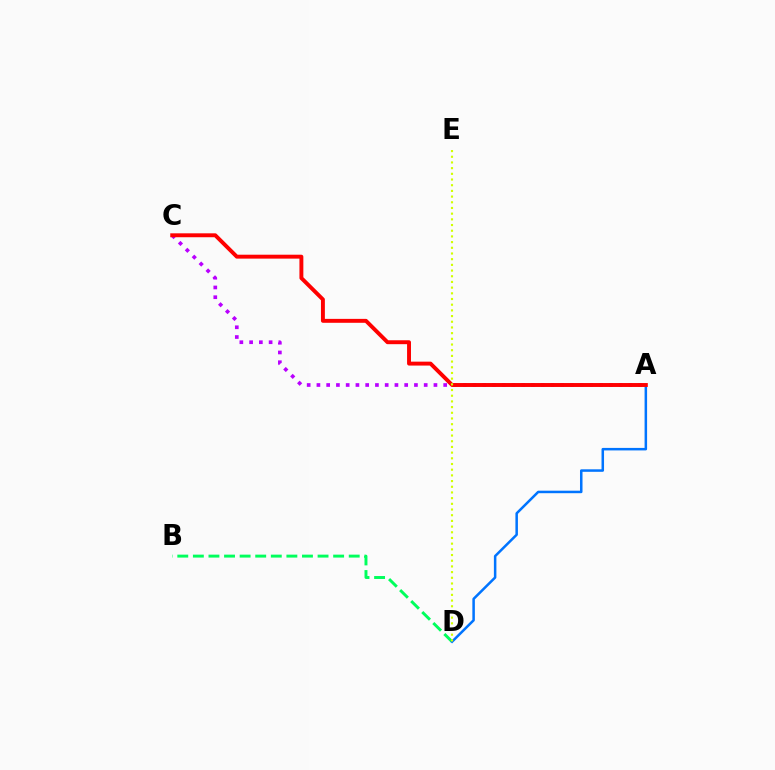{('A', 'C'): [{'color': '#b900ff', 'line_style': 'dotted', 'thickness': 2.65}, {'color': '#ff0000', 'line_style': 'solid', 'thickness': 2.82}], ('B', 'D'): [{'color': '#00ff5c', 'line_style': 'dashed', 'thickness': 2.12}], ('A', 'D'): [{'color': '#0074ff', 'line_style': 'solid', 'thickness': 1.81}], ('D', 'E'): [{'color': '#d1ff00', 'line_style': 'dotted', 'thickness': 1.55}]}